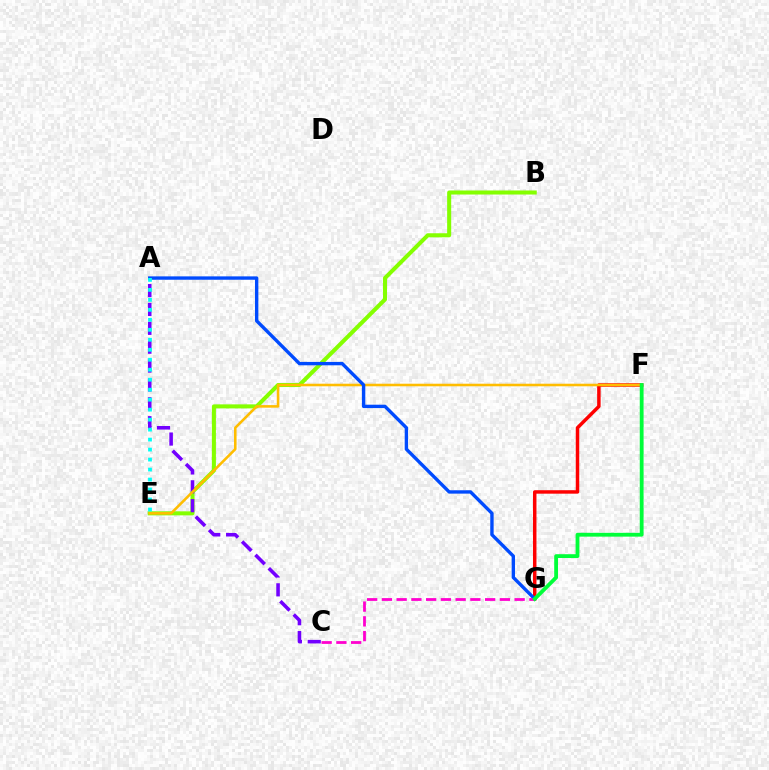{('F', 'G'): [{'color': '#ff0000', 'line_style': 'solid', 'thickness': 2.5}, {'color': '#00ff39', 'line_style': 'solid', 'thickness': 2.74}], ('B', 'E'): [{'color': '#84ff00', 'line_style': 'solid', 'thickness': 2.91}], ('A', 'C'): [{'color': '#7200ff', 'line_style': 'dashed', 'thickness': 2.56}], ('E', 'F'): [{'color': '#ffbd00', 'line_style': 'solid', 'thickness': 1.85}], ('A', 'G'): [{'color': '#004bff', 'line_style': 'solid', 'thickness': 2.43}], ('C', 'G'): [{'color': '#ff00cf', 'line_style': 'dashed', 'thickness': 2.0}], ('A', 'E'): [{'color': '#00fff6', 'line_style': 'dotted', 'thickness': 2.71}]}